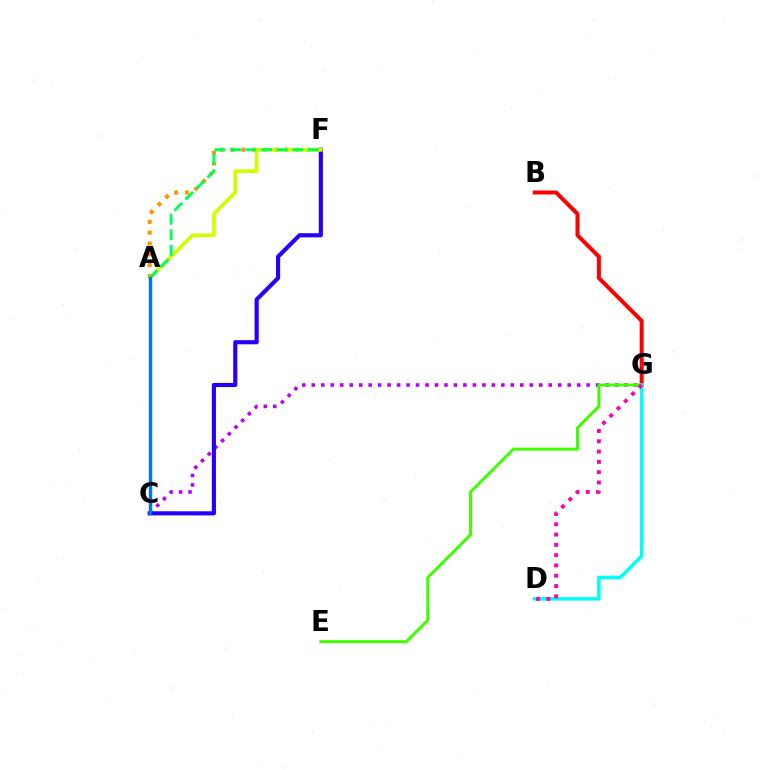{('C', 'G'): [{'color': '#b900ff', 'line_style': 'dotted', 'thickness': 2.58}], ('C', 'F'): [{'color': '#2500ff', 'line_style': 'solid', 'thickness': 2.97}], ('A', 'F'): [{'color': '#ff9400', 'line_style': 'dotted', 'thickness': 2.94}, {'color': '#d1ff00', 'line_style': 'solid', 'thickness': 2.66}, {'color': '#00ff5c', 'line_style': 'dashed', 'thickness': 2.11}], ('B', 'G'): [{'color': '#ff0000', 'line_style': 'solid', 'thickness': 2.88}], ('E', 'G'): [{'color': '#3dff00', 'line_style': 'solid', 'thickness': 2.14}], ('D', 'G'): [{'color': '#00fff6', 'line_style': 'solid', 'thickness': 2.54}, {'color': '#ff00ac', 'line_style': 'dotted', 'thickness': 2.8}], ('A', 'C'): [{'color': '#0074ff', 'line_style': 'solid', 'thickness': 2.46}]}